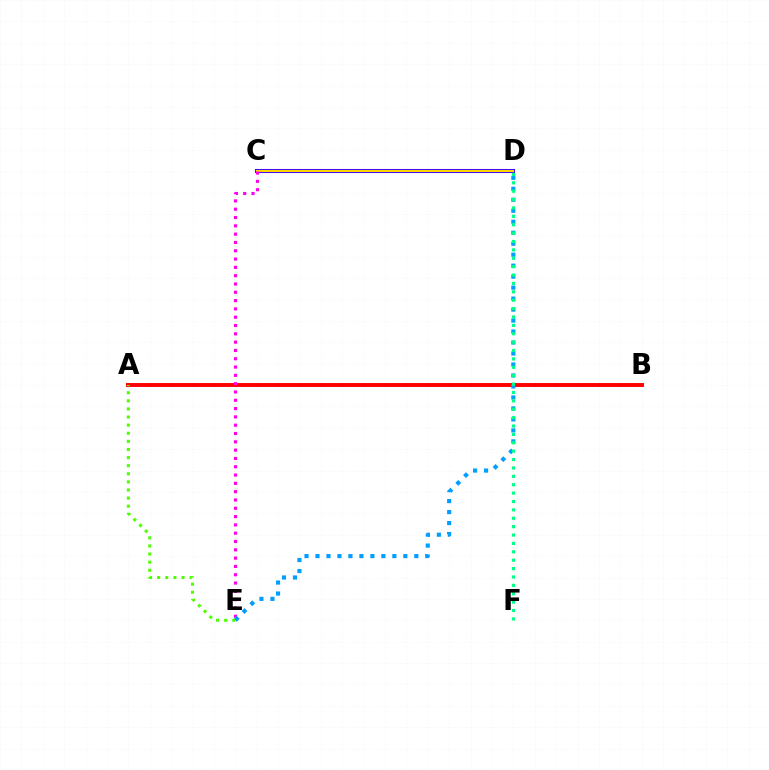{('C', 'D'): [{'color': '#3700ff', 'line_style': 'solid', 'thickness': 2.92}, {'color': '#ffd500', 'line_style': 'solid', 'thickness': 1.54}], ('A', 'B'): [{'color': '#ff0000', 'line_style': 'solid', 'thickness': 2.83}], ('C', 'E'): [{'color': '#ff00ed', 'line_style': 'dotted', 'thickness': 2.26}], ('D', 'E'): [{'color': '#009eff', 'line_style': 'dotted', 'thickness': 2.98}], ('A', 'E'): [{'color': '#4fff00', 'line_style': 'dotted', 'thickness': 2.2}], ('D', 'F'): [{'color': '#00ff86', 'line_style': 'dotted', 'thickness': 2.28}]}